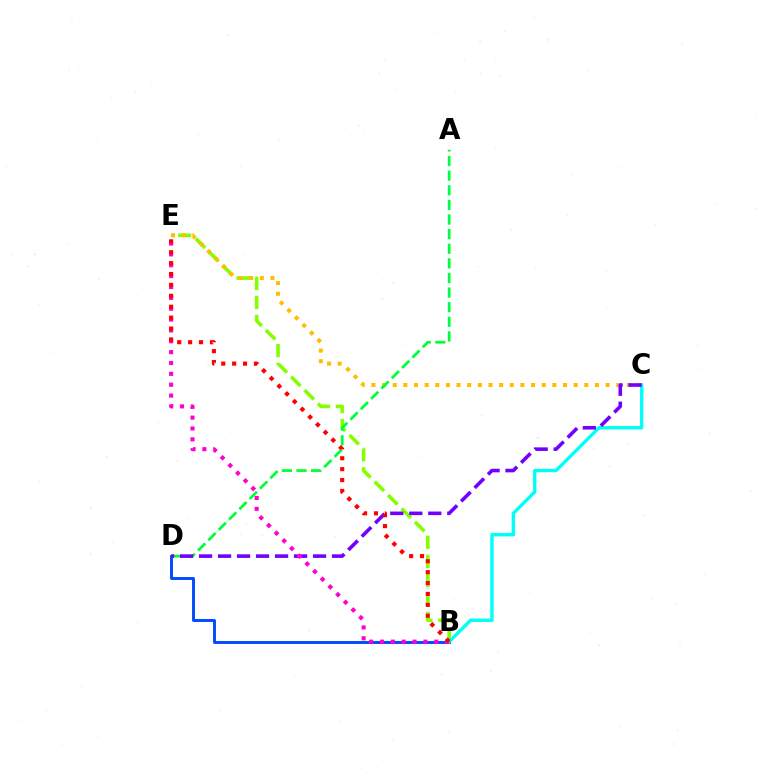{('B', 'D'): [{'color': '#004bff', 'line_style': 'solid', 'thickness': 2.1}], ('B', 'E'): [{'color': '#84ff00', 'line_style': 'dashed', 'thickness': 2.58}, {'color': '#ff00cf', 'line_style': 'dotted', 'thickness': 2.95}, {'color': '#ff0000', 'line_style': 'dotted', 'thickness': 2.96}], ('C', 'E'): [{'color': '#ffbd00', 'line_style': 'dotted', 'thickness': 2.89}], ('A', 'D'): [{'color': '#00ff39', 'line_style': 'dashed', 'thickness': 1.98}], ('B', 'C'): [{'color': '#00fff6', 'line_style': 'solid', 'thickness': 2.44}], ('C', 'D'): [{'color': '#7200ff', 'line_style': 'dashed', 'thickness': 2.58}]}